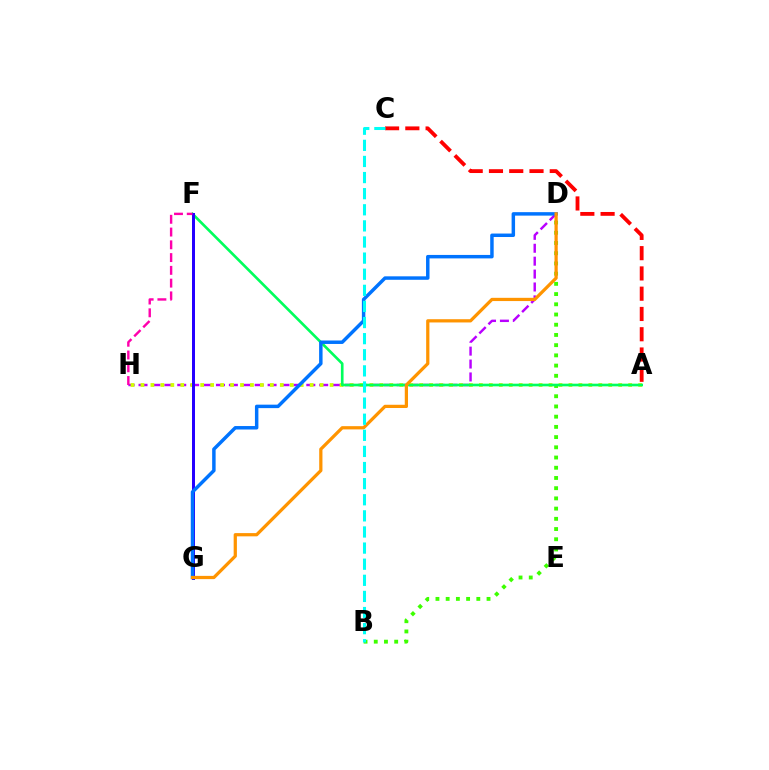{('B', 'D'): [{'color': '#3dff00', 'line_style': 'dotted', 'thickness': 2.78}], ('D', 'H'): [{'color': '#b900ff', 'line_style': 'dashed', 'thickness': 1.75}], ('A', 'H'): [{'color': '#d1ff00', 'line_style': 'dotted', 'thickness': 2.7}], ('A', 'F'): [{'color': '#00ff5c', 'line_style': 'solid', 'thickness': 1.91}], ('F', 'G'): [{'color': '#2500ff', 'line_style': 'solid', 'thickness': 2.15}], ('A', 'C'): [{'color': '#ff0000', 'line_style': 'dashed', 'thickness': 2.75}], ('F', 'H'): [{'color': '#ff00ac', 'line_style': 'dashed', 'thickness': 1.73}], ('D', 'G'): [{'color': '#0074ff', 'line_style': 'solid', 'thickness': 2.5}, {'color': '#ff9400', 'line_style': 'solid', 'thickness': 2.33}], ('B', 'C'): [{'color': '#00fff6', 'line_style': 'dashed', 'thickness': 2.19}]}